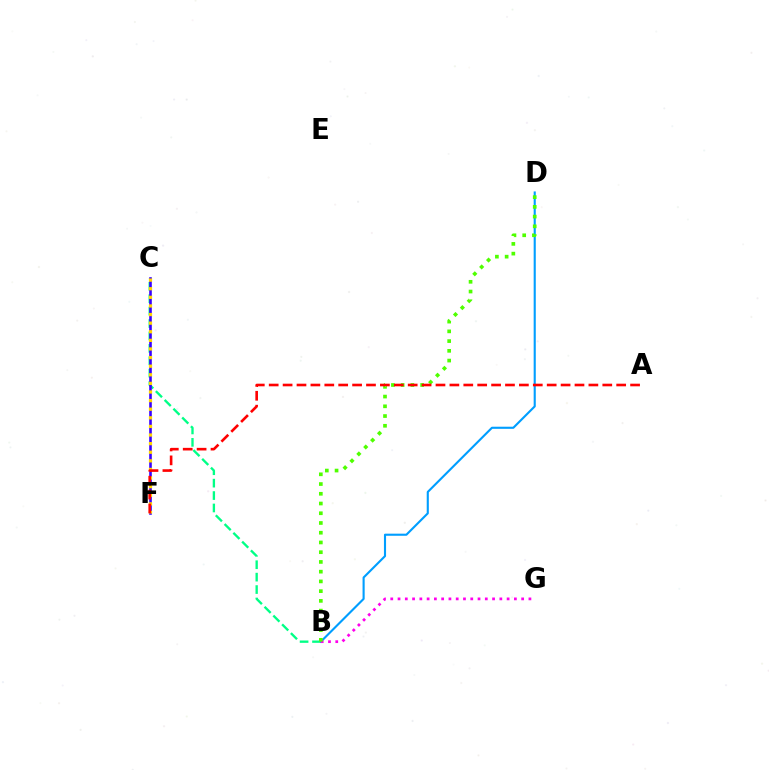{('B', 'C'): [{'color': '#00ff86', 'line_style': 'dashed', 'thickness': 1.69}], ('B', 'D'): [{'color': '#009eff', 'line_style': 'solid', 'thickness': 1.52}, {'color': '#4fff00', 'line_style': 'dotted', 'thickness': 2.65}], ('C', 'F'): [{'color': '#3700ff', 'line_style': 'solid', 'thickness': 1.87}, {'color': '#ffd500', 'line_style': 'dotted', 'thickness': 2.34}], ('B', 'G'): [{'color': '#ff00ed', 'line_style': 'dotted', 'thickness': 1.98}], ('A', 'F'): [{'color': '#ff0000', 'line_style': 'dashed', 'thickness': 1.89}]}